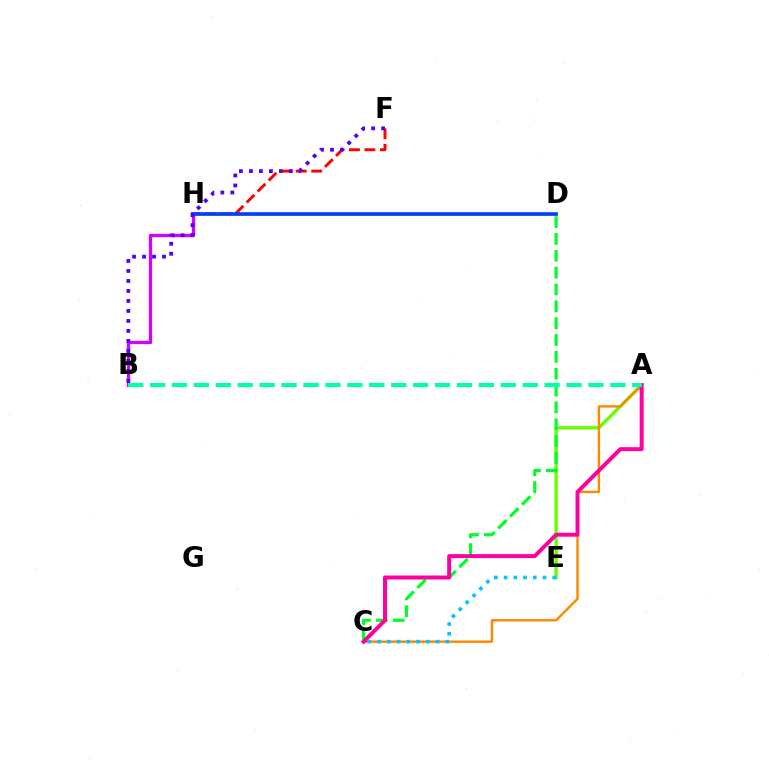{('A', 'E'): [{'color': '#66ff00', 'line_style': 'solid', 'thickness': 2.41}], ('C', 'D'): [{'color': '#00ff27', 'line_style': 'dashed', 'thickness': 2.29}], ('F', 'H'): [{'color': '#ff0000', 'line_style': 'dashed', 'thickness': 2.11}], ('D', 'H'): [{'color': '#eeff00', 'line_style': 'solid', 'thickness': 2.18}, {'color': '#003fff', 'line_style': 'solid', 'thickness': 2.63}], ('B', 'H'): [{'color': '#d600ff', 'line_style': 'solid', 'thickness': 2.37}], ('A', 'C'): [{'color': '#ff8800', 'line_style': 'solid', 'thickness': 1.75}, {'color': '#ff00a0', 'line_style': 'solid', 'thickness': 2.86}], ('C', 'E'): [{'color': '#00c7ff', 'line_style': 'dotted', 'thickness': 2.65}], ('A', 'B'): [{'color': '#00ffaf', 'line_style': 'dashed', 'thickness': 2.98}], ('B', 'F'): [{'color': '#4f00ff', 'line_style': 'dotted', 'thickness': 2.72}]}